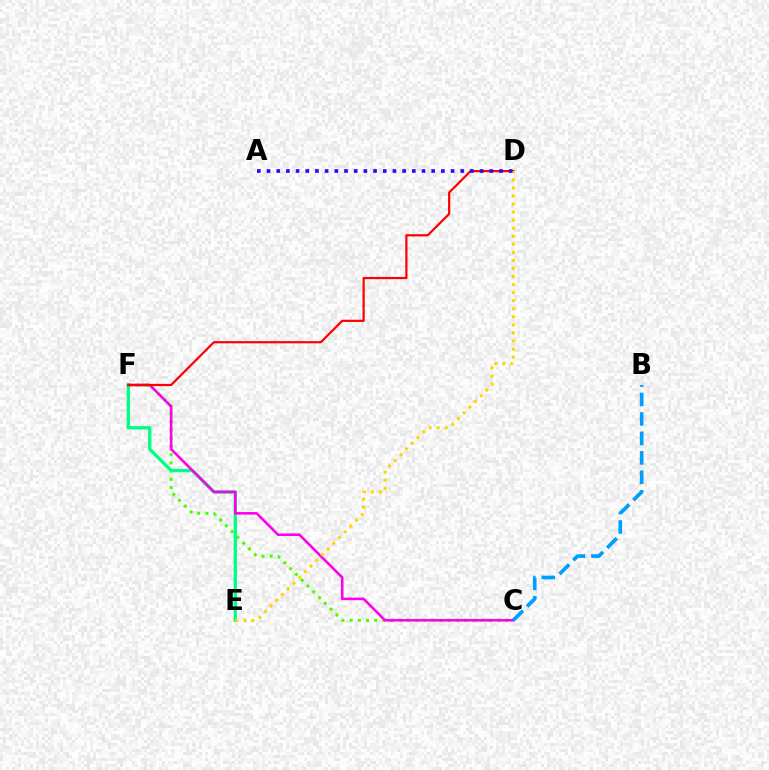{('C', 'F'): [{'color': '#4fff00', 'line_style': 'dotted', 'thickness': 2.23}, {'color': '#ff00ed', 'line_style': 'solid', 'thickness': 1.87}], ('E', 'F'): [{'color': '#00ff86', 'line_style': 'solid', 'thickness': 2.41}], ('D', 'F'): [{'color': '#ff0000', 'line_style': 'solid', 'thickness': 1.59}], ('D', 'E'): [{'color': '#ffd500', 'line_style': 'dotted', 'thickness': 2.19}], ('A', 'D'): [{'color': '#3700ff', 'line_style': 'dotted', 'thickness': 2.63}], ('B', 'C'): [{'color': '#009eff', 'line_style': 'dashed', 'thickness': 2.65}]}